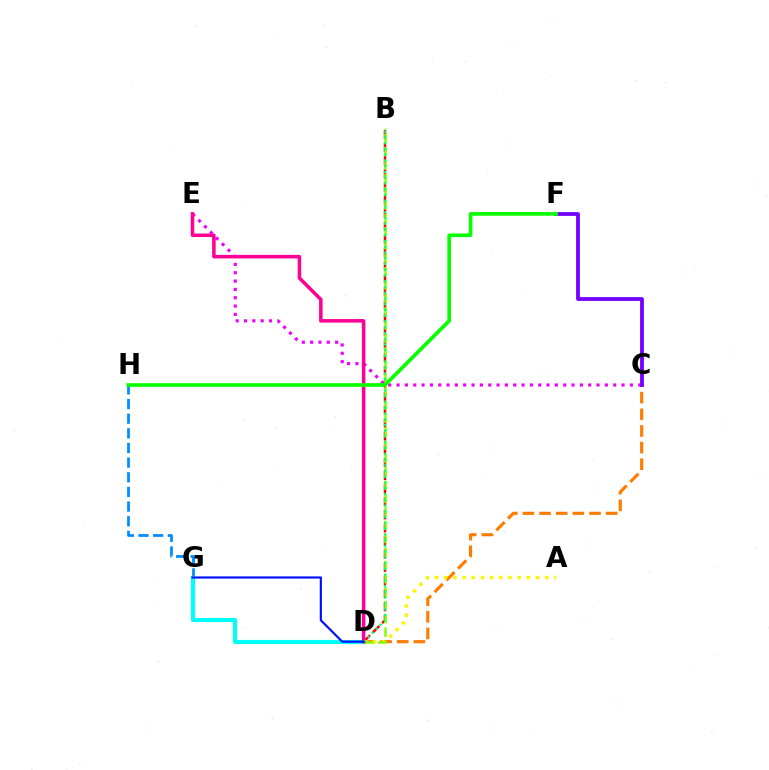{('C', 'D'): [{'color': '#ff7c00', 'line_style': 'dashed', 'thickness': 2.26}], ('G', 'H'): [{'color': '#008cff', 'line_style': 'dashed', 'thickness': 1.99}], ('D', 'G'): [{'color': '#00fff6', 'line_style': 'solid', 'thickness': 2.97}, {'color': '#0010ff', 'line_style': 'solid', 'thickness': 1.56}], ('B', 'D'): [{'color': '#ff0000', 'line_style': 'dashed', 'thickness': 1.78}, {'color': '#84ff00', 'line_style': 'dashed', 'thickness': 1.81}, {'color': '#00ff74', 'line_style': 'dotted', 'thickness': 1.56}], ('A', 'D'): [{'color': '#fcf500', 'line_style': 'dotted', 'thickness': 2.5}], ('C', 'E'): [{'color': '#ee00ff', 'line_style': 'dotted', 'thickness': 2.26}], ('D', 'E'): [{'color': '#ff0094', 'line_style': 'solid', 'thickness': 2.54}], ('C', 'F'): [{'color': '#7200ff', 'line_style': 'solid', 'thickness': 2.73}], ('F', 'H'): [{'color': '#08ff00', 'line_style': 'solid', 'thickness': 2.63}]}